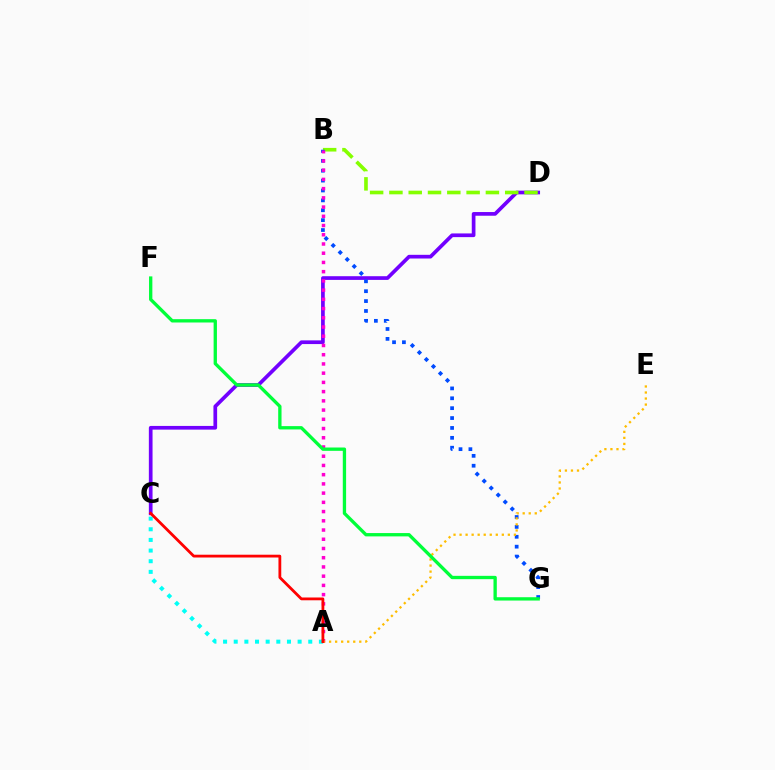{('C', 'D'): [{'color': '#7200ff', 'line_style': 'solid', 'thickness': 2.66}], ('B', 'D'): [{'color': '#84ff00', 'line_style': 'dashed', 'thickness': 2.62}], ('B', 'G'): [{'color': '#004bff', 'line_style': 'dotted', 'thickness': 2.69}], ('A', 'B'): [{'color': '#ff00cf', 'line_style': 'dotted', 'thickness': 2.51}], ('A', 'C'): [{'color': '#00fff6', 'line_style': 'dotted', 'thickness': 2.89}, {'color': '#ff0000', 'line_style': 'solid', 'thickness': 2.01}], ('A', 'E'): [{'color': '#ffbd00', 'line_style': 'dotted', 'thickness': 1.64}], ('F', 'G'): [{'color': '#00ff39', 'line_style': 'solid', 'thickness': 2.39}]}